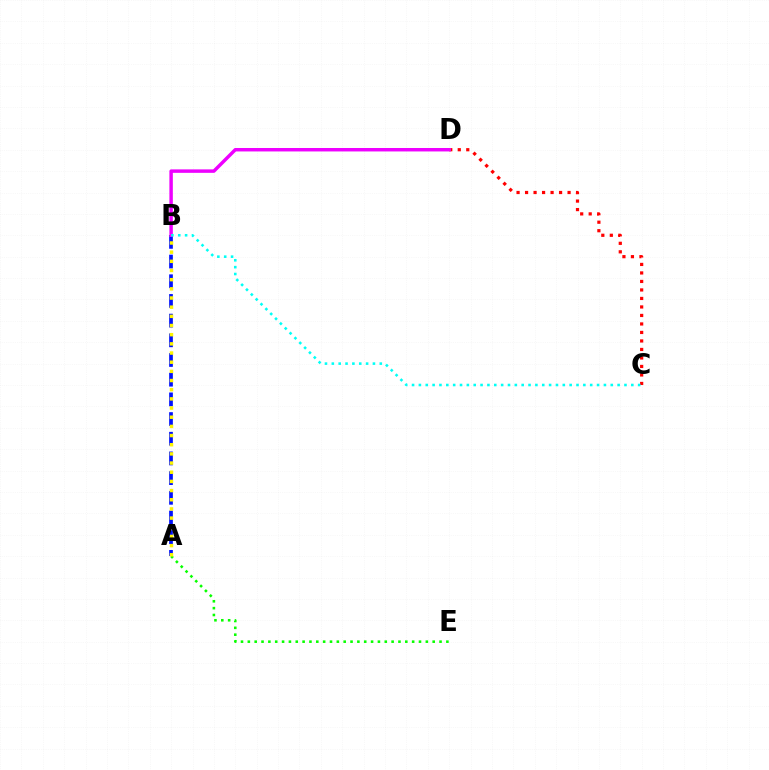{('C', 'D'): [{'color': '#ff0000', 'line_style': 'dotted', 'thickness': 2.31}], ('A', 'B'): [{'color': '#0010ff', 'line_style': 'dashed', 'thickness': 2.67}, {'color': '#fcf500', 'line_style': 'dotted', 'thickness': 2.49}], ('A', 'E'): [{'color': '#08ff00', 'line_style': 'dotted', 'thickness': 1.86}], ('B', 'D'): [{'color': '#ee00ff', 'line_style': 'solid', 'thickness': 2.49}], ('B', 'C'): [{'color': '#00fff6', 'line_style': 'dotted', 'thickness': 1.86}]}